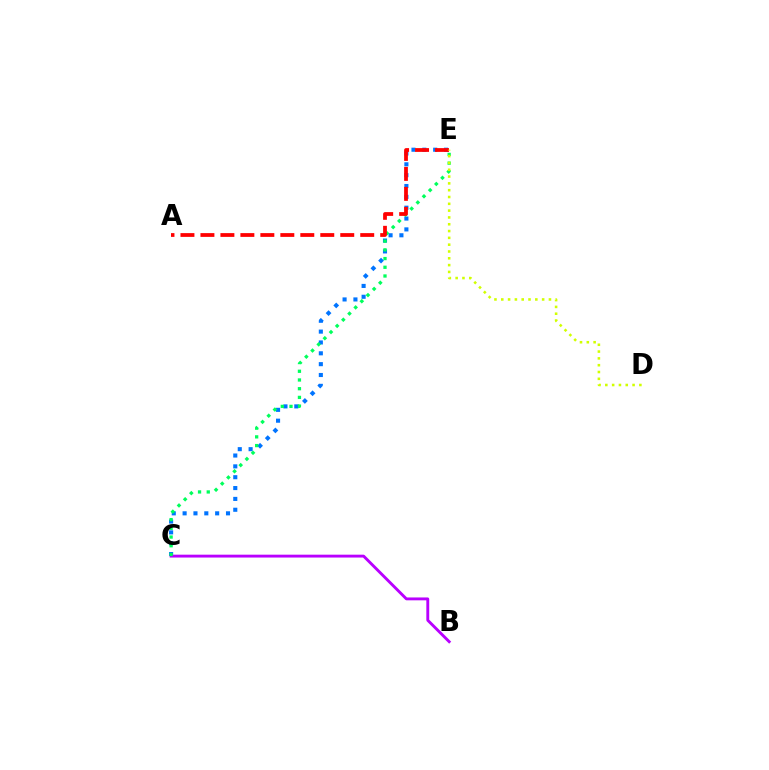{('C', 'E'): [{'color': '#0074ff', 'line_style': 'dotted', 'thickness': 2.95}, {'color': '#00ff5c', 'line_style': 'dotted', 'thickness': 2.37}], ('B', 'C'): [{'color': '#b900ff', 'line_style': 'solid', 'thickness': 2.07}], ('A', 'E'): [{'color': '#ff0000', 'line_style': 'dashed', 'thickness': 2.71}], ('D', 'E'): [{'color': '#d1ff00', 'line_style': 'dotted', 'thickness': 1.85}]}